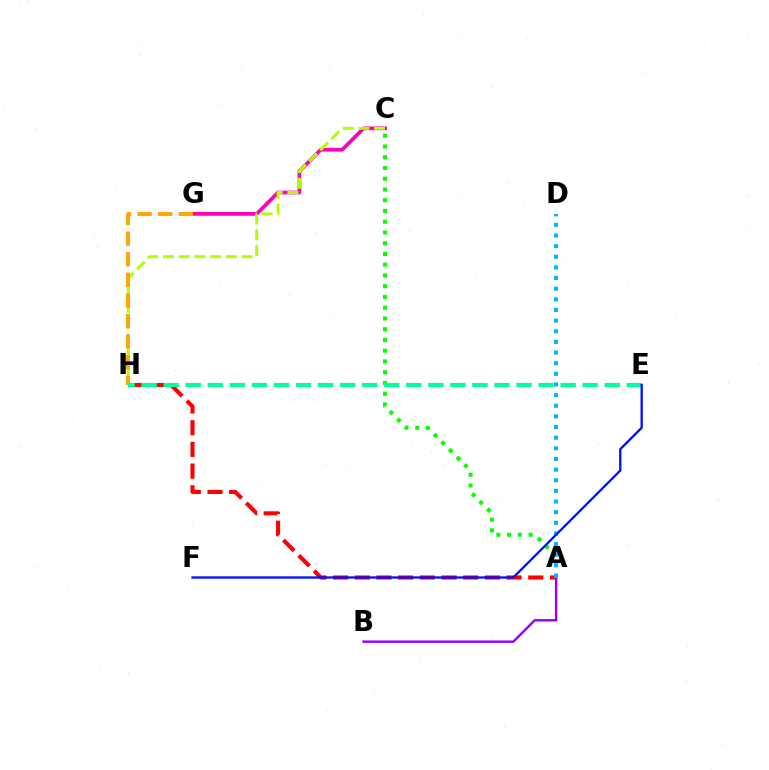{('A', 'C'): [{'color': '#08ff00', 'line_style': 'dotted', 'thickness': 2.92}], ('A', 'H'): [{'color': '#ff0000', 'line_style': 'dashed', 'thickness': 2.95}], ('C', 'G'): [{'color': '#ff00bd', 'line_style': 'solid', 'thickness': 2.7}], ('C', 'H'): [{'color': '#b3ff00', 'line_style': 'dashed', 'thickness': 2.13}], ('A', 'B'): [{'color': '#9b00ff', 'line_style': 'solid', 'thickness': 1.76}], ('A', 'D'): [{'color': '#00b5ff', 'line_style': 'dotted', 'thickness': 2.89}], ('G', 'H'): [{'color': '#ffa500', 'line_style': 'dashed', 'thickness': 2.8}], ('E', 'H'): [{'color': '#00ff9d', 'line_style': 'dashed', 'thickness': 3.0}], ('E', 'F'): [{'color': '#0010ff', 'line_style': 'solid', 'thickness': 1.66}]}